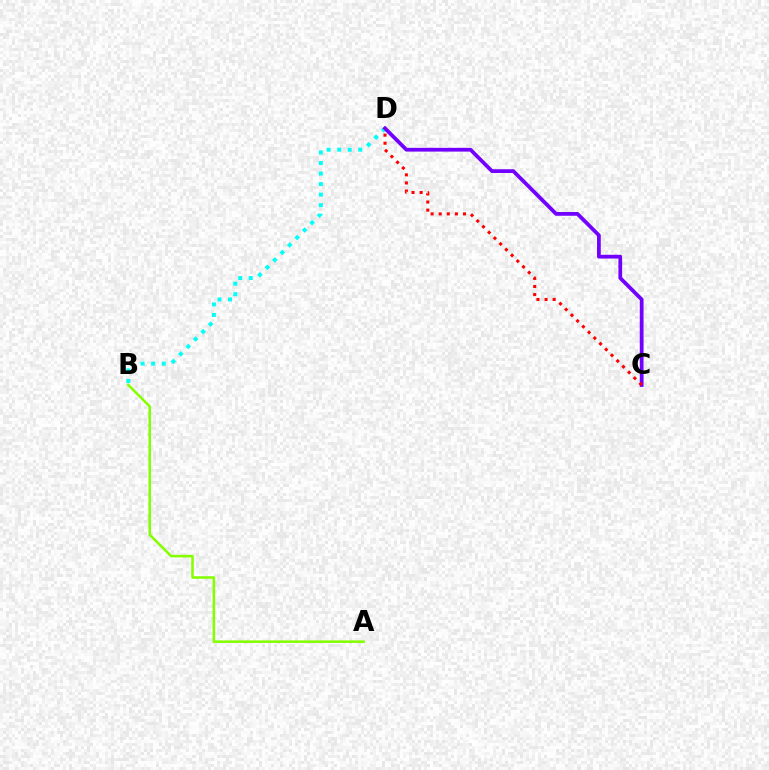{('A', 'B'): [{'color': '#84ff00', 'line_style': 'solid', 'thickness': 1.84}], ('B', 'D'): [{'color': '#00fff6', 'line_style': 'dotted', 'thickness': 2.86}], ('C', 'D'): [{'color': '#7200ff', 'line_style': 'solid', 'thickness': 2.71}, {'color': '#ff0000', 'line_style': 'dotted', 'thickness': 2.2}]}